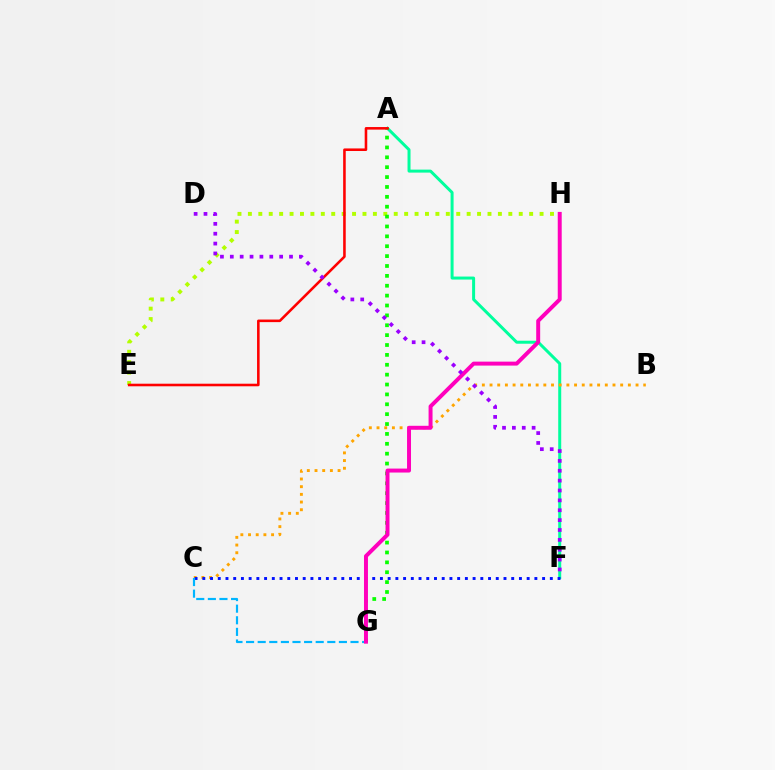{('E', 'H'): [{'color': '#b3ff00', 'line_style': 'dotted', 'thickness': 2.83}], ('A', 'F'): [{'color': '#00ff9d', 'line_style': 'solid', 'thickness': 2.16}], ('A', 'G'): [{'color': '#08ff00', 'line_style': 'dotted', 'thickness': 2.68}], ('B', 'C'): [{'color': '#ffa500', 'line_style': 'dotted', 'thickness': 2.09}], ('C', 'F'): [{'color': '#0010ff', 'line_style': 'dotted', 'thickness': 2.1}], ('A', 'E'): [{'color': '#ff0000', 'line_style': 'solid', 'thickness': 1.85}], ('C', 'G'): [{'color': '#00b5ff', 'line_style': 'dashed', 'thickness': 1.58}], ('G', 'H'): [{'color': '#ff00bd', 'line_style': 'solid', 'thickness': 2.85}], ('D', 'F'): [{'color': '#9b00ff', 'line_style': 'dotted', 'thickness': 2.68}]}